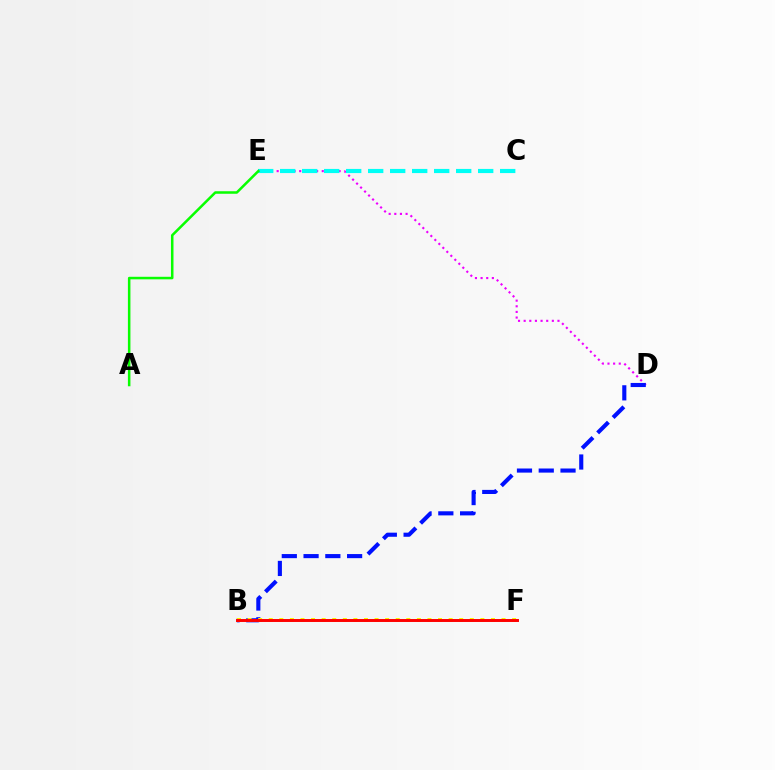{('D', 'E'): [{'color': '#ee00ff', 'line_style': 'dotted', 'thickness': 1.53}], ('B', 'D'): [{'color': '#0010ff', 'line_style': 'dashed', 'thickness': 2.96}], ('C', 'E'): [{'color': '#00fff6', 'line_style': 'dashed', 'thickness': 2.99}], ('B', 'F'): [{'color': '#fcf500', 'line_style': 'dotted', 'thickness': 2.87}, {'color': '#ff0000', 'line_style': 'solid', 'thickness': 2.12}], ('A', 'E'): [{'color': '#08ff00', 'line_style': 'solid', 'thickness': 1.82}]}